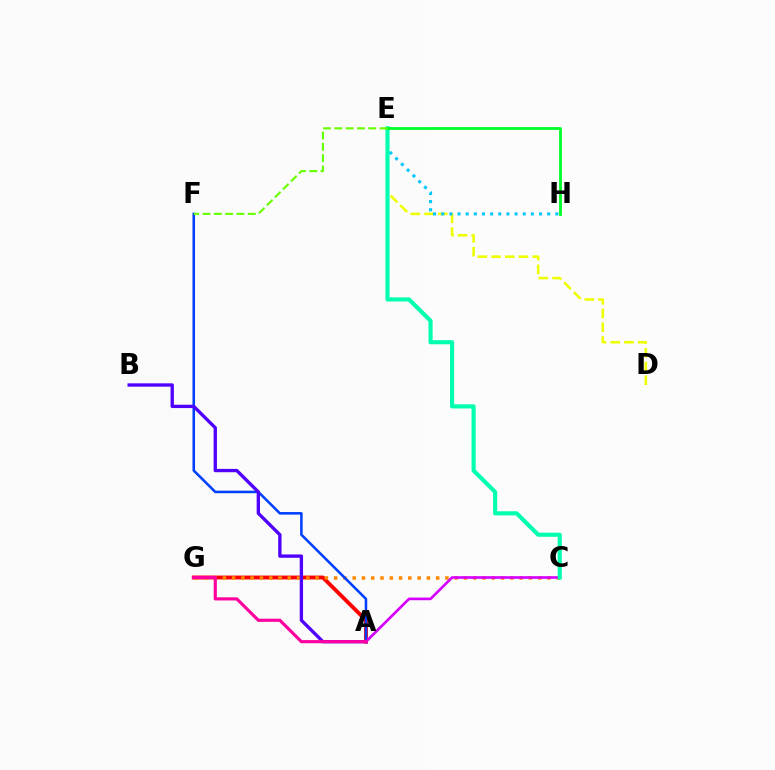{('A', 'G'): [{'color': '#ff0000', 'line_style': 'solid', 'thickness': 2.78}, {'color': '#ff00a0', 'line_style': 'solid', 'thickness': 2.27}], ('D', 'E'): [{'color': '#eeff00', 'line_style': 'dashed', 'thickness': 1.86}], ('E', 'H'): [{'color': '#00c7ff', 'line_style': 'dotted', 'thickness': 2.21}, {'color': '#00ff27', 'line_style': 'solid', 'thickness': 2.03}], ('C', 'G'): [{'color': '#ff8800', 'line_style': 'dotted', 'thickness': 2.52}], ('A', 'F'): [{'color': '#003fff', 'line_style': 'solid', 'thickness': 1.84}], ('A', 'B'): [{'color': '#4f00ff', 'line_style': 'solid', 'thickness': 2.4}], ('A', 'C'): [{'color': '#d600ff', 'line_style': 'solid', 'thickness': 1.91}], ('C', 'E'): [{'color': '#00ffaf', 'line_style': 'solid', 'thickness': 2.97}], ('E', 'F'): [{'color': '#66ff00', 'line_style': 'dashed', 'thickness': 1.54}]}